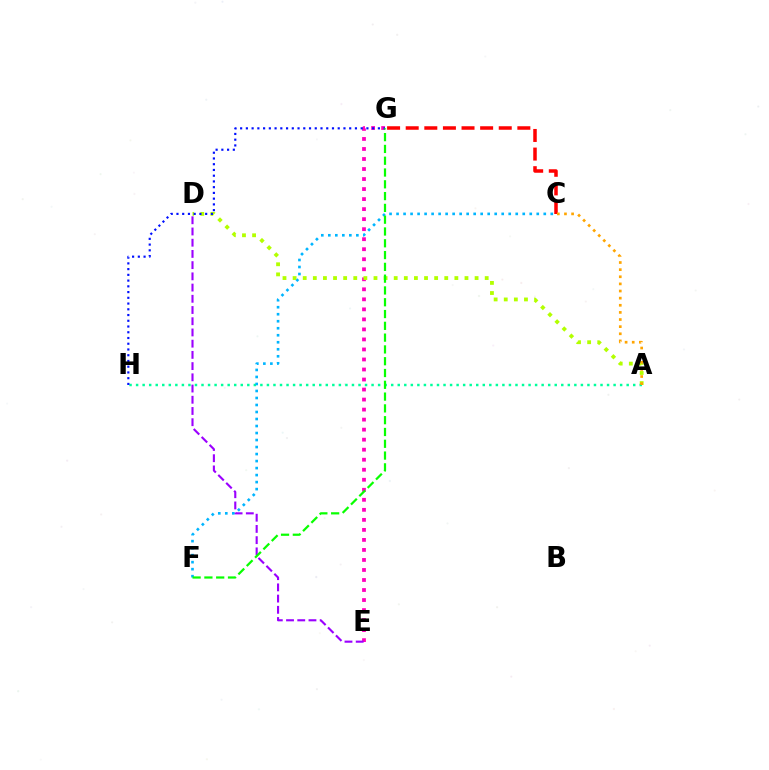{('E', 'G'): [{'color': '#ff00bd', 'line_style': 'dotted', 'thickness': 2.72}], ('C', 'G'): [{'color': '#ff0000', 'line_style': 'dashed', 'thickness': 2.53}], ('A', 'D'): [{'color': '#b3ff00', 'line_style': 'dotted', 'thickness': 2.75}], ('D', 'E'): [{'color': '#9b00ff', 'line_style': 'dashed', 'thickness': 1.52}], ('A', 'H'): [{'color': '#00ff9d', 'line_style': 'dotted', 'thickness': 1.78}], ('G', 'H'): [{'color': '#0010ff', 'line_style': 'dotted', 'thickness': 1.56}], ('C', 'F'): [{'color': '#00b5ff', 'line_style': 'dotted', 'thickness': 1.9}], ('F', 'G'): [{'color': '#08ff00', 'line_style': 'dashed', 'thickness': 1.6}], ('A', 'C'): [{'color': '#ffa500', 'line_style': 'dotted', 'thickness': 1.94}]}